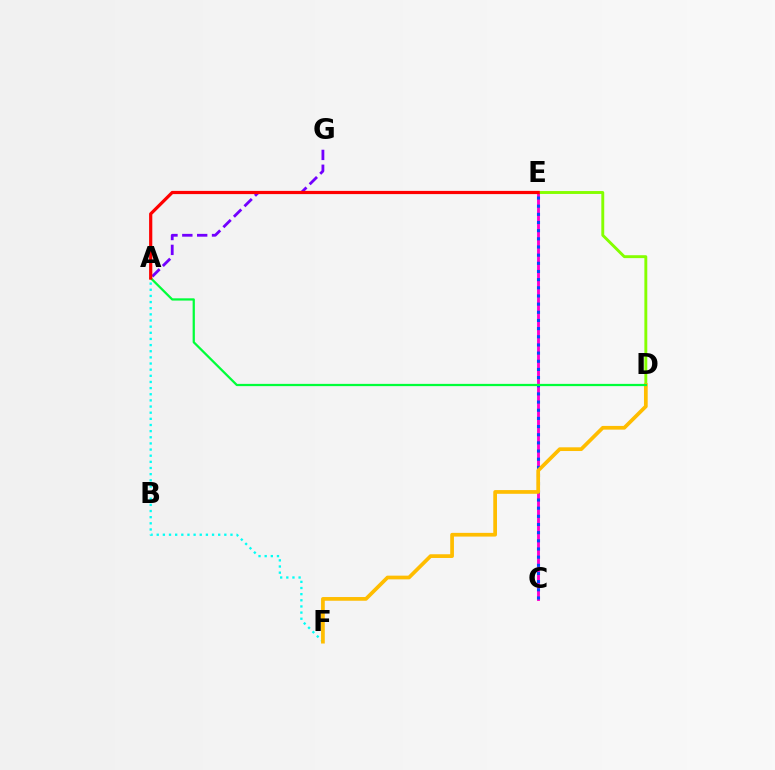{('A', 'F'): [{'color': '#00fff6', 'line_style': 'dotted', 'thickness': 1.67}], ('A', 'G'): [{'color': '#7200ff', 'line_style': 'dashed', 'thickness': 2.02}], ('C', 'E'): [{'color': '#ff00cf', 'line_style': 'solid', 'thickness': 2.08}, {'color': '#004bff', 'line_style': 'dotted', 'thickness': 2.22}], ('D', 'E'): [{'color': '#84ff00', 'line_style': 'solid', 'thickness': 2.09}], ('D', 'F'): [{'color': '#ffbd00', 'line_style': 'solid', 'thickness': 2.67}], ('A', 'D'): [{'color': '#00ff39', 'line_style': 'solid', 'thickness': 1.62}], ('A', 'E'): [{'color': '#ff0000', 'line_style': 'solid', 'thickness': 2.31}]}